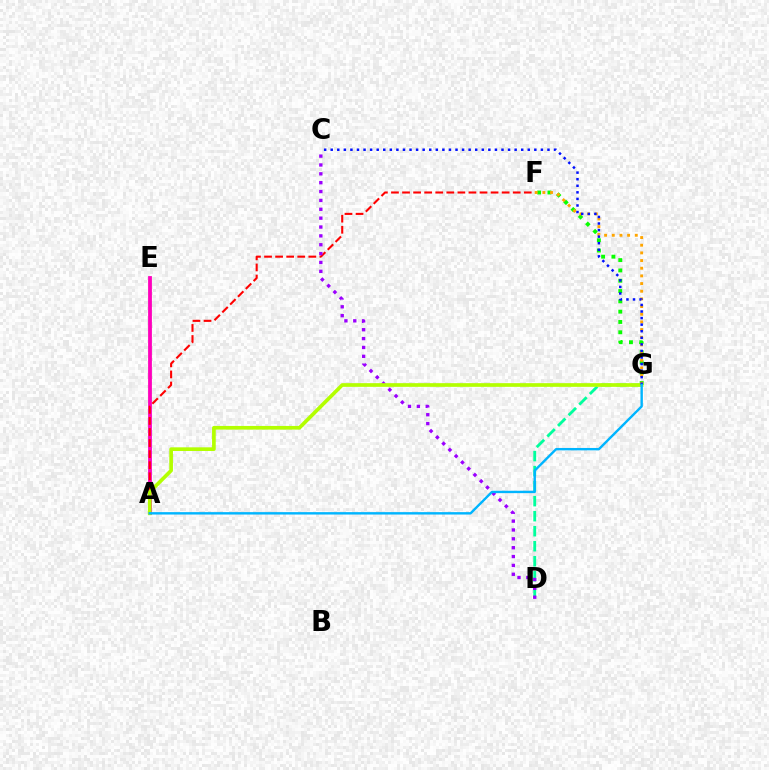{('A', 'E'): [{'color': '#ff00bd', 'line_style': 'solid', 'thickness': 2.73}], ('F', 'G'): [{'color': '#08ff00', 'line_style': 'dotted', 'thickness': 2.8}, {'color': '#ffa500', 'line_style': 'dotted', 'thickness': 2.08}], ('D', 'G'): [{'color': '#00ff9d', 'line_style': 'dashed', 'thickness': 2.04}], ('A', 'F'): [{'color': '#ff0000', 'line_style': 'dashed', 'thickness': 1.5}], ('C', 'D'): [{'color': '#9b00ff', 'line_style': 'dotted', 'thickness': 2.41}], ('A', 'G'): [{'color': '#b3ff00', 'line_style': 'solid', 'thickness': 2.65}, {'color': '#00b5ff', 'line_style': 'solid', 'thickness': 1.73}], ('C', 'G'): [{'color': '#0010ff', 'line_style': 'dotted', 'thickness': 1.78}]}